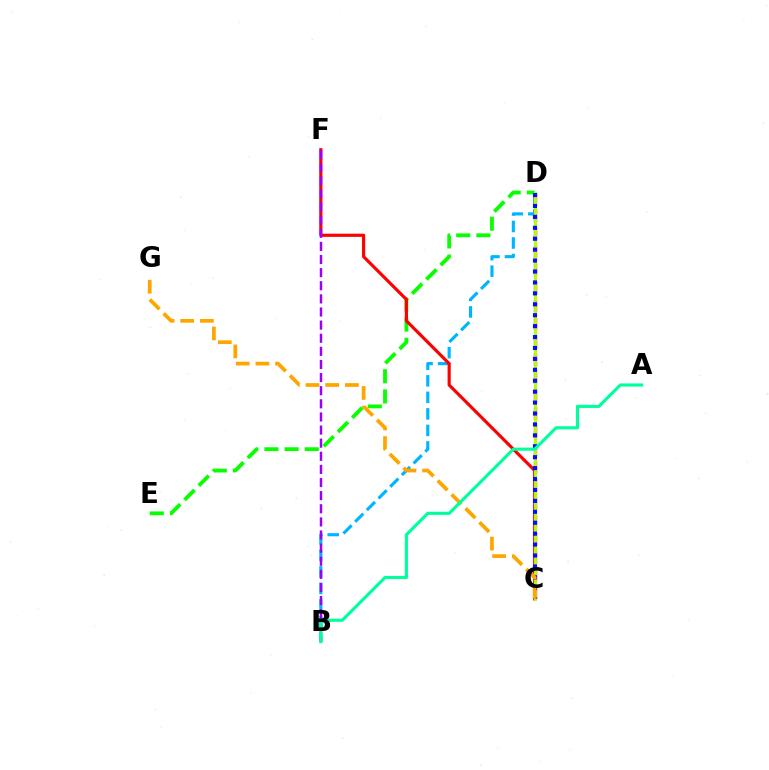{('B', 'D'): [{'color': '#00b5ff', 'line_style': 'dashed', 'thickness': 2.25}], ('D', 'E'): [{'color': '#08ff00', 'line_style': 'dashed', 'thickness': 2.74}], ('C', 'F'): [{'color': '#ff0000', 'line_style': 'solid', 'thickness': 2.27}], ('B', 'F'): [{'color': '#9b00ff', 'line_style': 'dashed', 'thickness': 1.78}], ('C', 'D'): [{'color': '#ff00bd', 'line_style': 'dashed', 'thickness': 2.44}, {'color': '#b3ff00', 'line_style': 'solid', 'thickness': 2.09}, {'color': '#0010ff', 'line_style': 'dotted', 'thickness': 2.97}], ('C', 'G'): [{'color': '#ffa500', 'line_style': 'dashed', 'thickness': 2.67}], ('A', 'B'): [{'color': '#00ff9d', 'line_style': 'solid', 'thickness': 2.25}]}